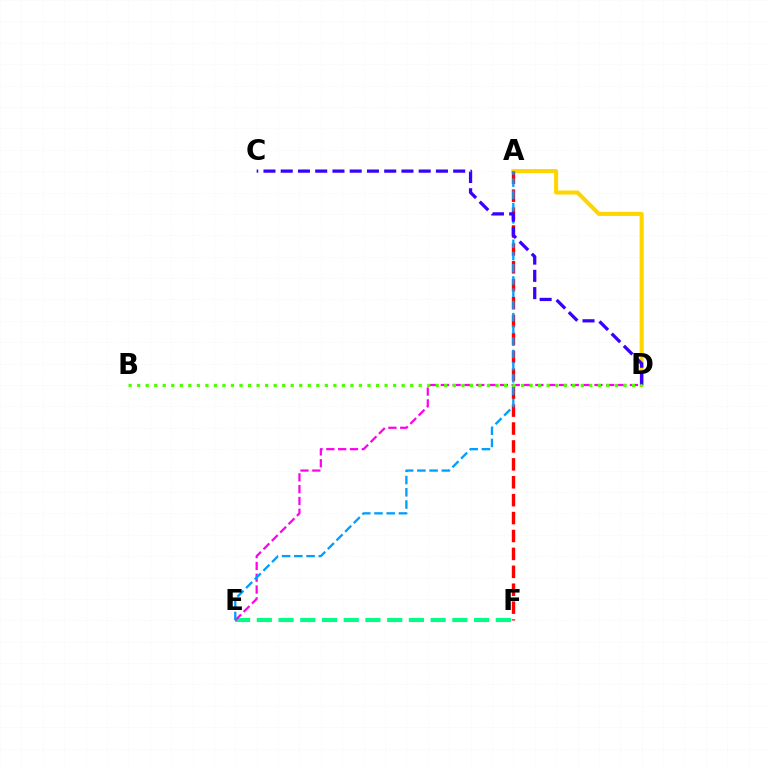{('A', 'D'): [{'color': '#ffd500', 'line_style': 'solid', 'thickness': 2.92}], ('A', 'F'): [{'color': '#ff0000', 'line_style': 'dashed', 'thickness': 2.43}], ('E', 'F'): [{'color': '#00ff86', 'line_style': 'dashed', 'thickness': 2.95}], ('D', 'E'): [{'color': '#ff00ed', 'line_style': 'dashed', 'thickness': 1.61}], ('A', 'E'): [{'color': '#009eff', 'line_style': 'dashed', 'thickness': 1.66}], ('C', 'D'): [{'color': '#3700ff', 'line_style': 'dashed', 'thickness': 2.34}], ('B', 'D'): [{'color': '#4fff00', 'line_style': 'dotted', 'thickness': 2.32}]}